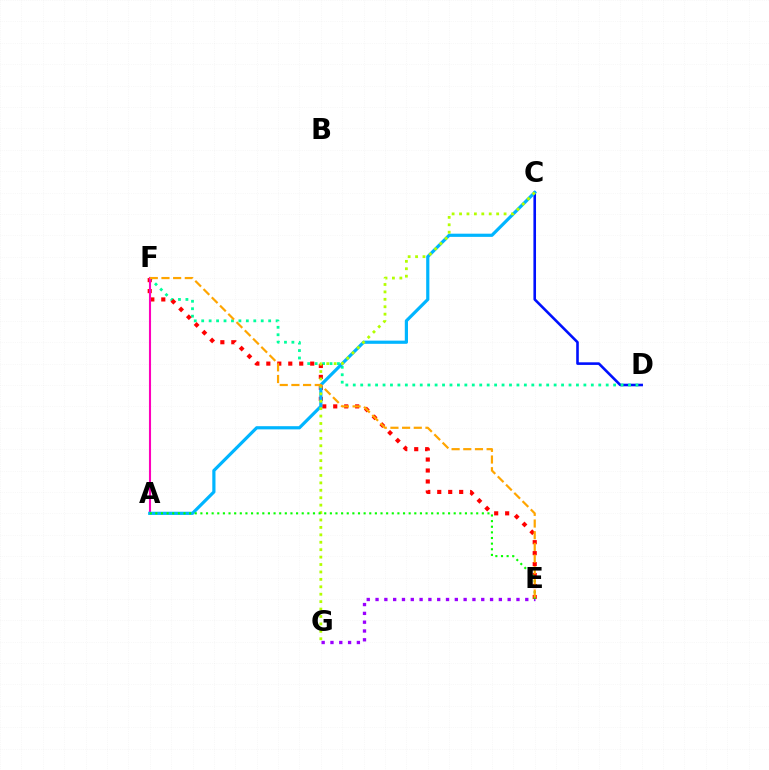{('C', 'D'): [{'color': '#0010ff', 'line_style': 'solid', 'thickness': 1.88}], ('E', 'G'): [{'color': '#9b00ff', 'line_style': 'dotted', 'thickness': 2.39}], ('D', 'F'): [{'color': '#00ff9d', 'line_style': 'dotted', 'thickness': 2.02}], ('E', 'F'): [{'color': '#ff0000', 'line_style': 'dotted', 'thickness': 2.98}, {'color': '#ffa500', 'line_style': 'dashed', 'thickness': 1.59}], ('A', 'F'): [{'color': '#ff00bd', 'line_style': 'solid', 'thickness': 1.51}], ('A', 'C'): [{'color': '#00b5ff', 'line_style': 'solid', 'thickness': 2.29}], ('C', 'G'): [{'color': '#b3ff00', 'line_style': 'dotted', 'thickness': 2.02}], ('A', 'E'): [{'color': '#08ff00', 'line_style': 'dotted', 'thickness': 1.53}]}